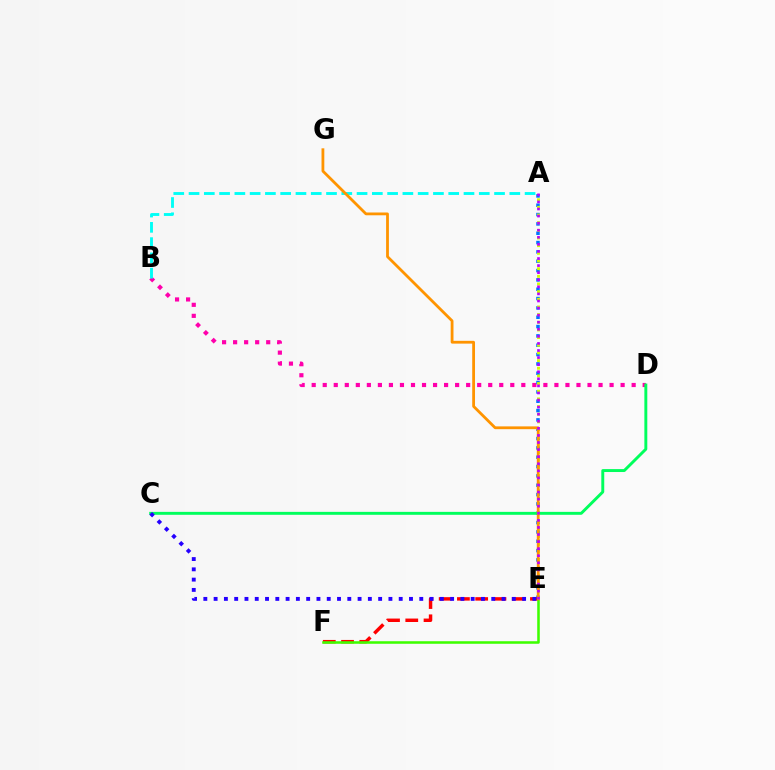{('B', 'D'): [{'color': '#ff00ac', 'line_style': 'dotted', 'thickness': 3.0}], ('A', 'E'): [{'color': '#0074ff', 'line_style': 'dotted', 'thickness': 2.54}, {'color': '#d1ff00', 'line_style': 'dotted', 'thickness': 2.08}, {'color': '#b900ff', 'line_style': 'dotted', 'thickness': 1.92}], ('E', 'F'): [{'color': '#ff0000', 'line_style': 'dashed', 'thickness': 2.48}, {'color': '#3dff00', 'line_style': 'solid', 'thickness': 1.83}], ('C', 'D'): [{'color': '#00ff5c', 'line_style': 'solid', 'thickness': 2.11}], ('A', 'B'): [{'color': '#00fff6', 'line_style': 'dashed', 'thickness': 2.08}], ('E', 'G'): [{'color': '#ff9400', 'line_style': 'solid', 'thickness': 2.01}], ('C', 'E'): [{'color': '#2500ff', 'line_style': 'dotted', 'thickness': 2.79}]}